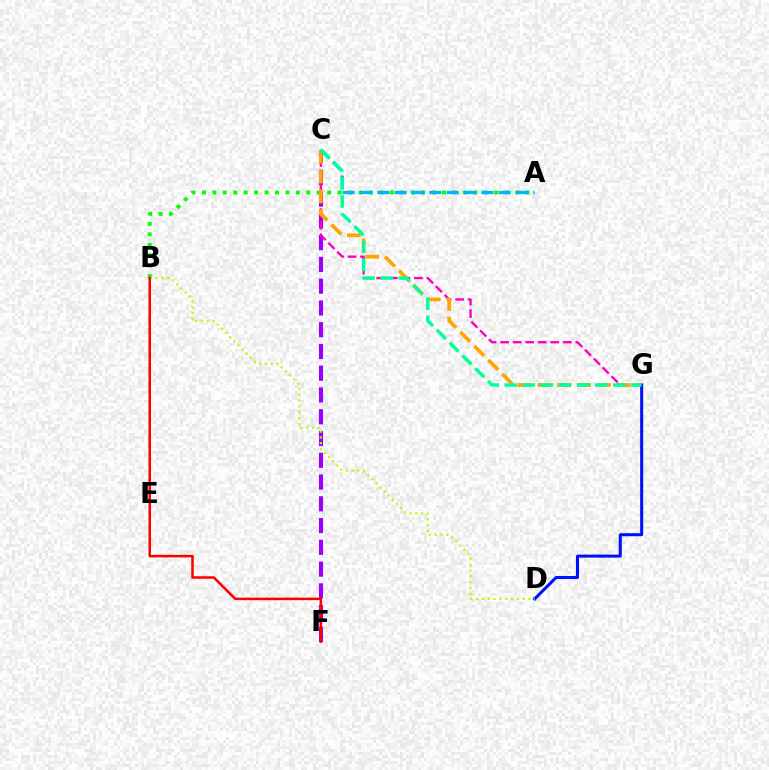{('C', 'F'): [{'color': '#9b00ff', 'line_style': 'dashed', 'thickness': 2.96}], ('A', 'B'): [{'color': '#08ff00', 'line_style': 'dotted', 'thickness': 2.84}], ('C', 'G'): [{'color': '#ff00bd', 'line_style': 'dashed', 'thickness': 1.7}, {'color': '#ffa500', 'line_style': 'dashed', 'thickness': 2.69}, {'color': '#00ff9d', 'line_style': 'dashed', 'thickness': 2.46}], ('D', 'G'): [{'color': '#0010ff', 'line_style': 'solid', 'thickness': 2.18}], ('A', 'C'): [{'color': '#00b5ff', 'line_style': 'dashed', 'thickness': 2.36}], ('B', 'D'): [{'color': '#b3ff00', 'line_style': 'dotted', 'thickness': 1.58}], ('B', 'F'): [{'color': '#ff0000', 'line_style': 'solid', 'thickness': 1.81}]}